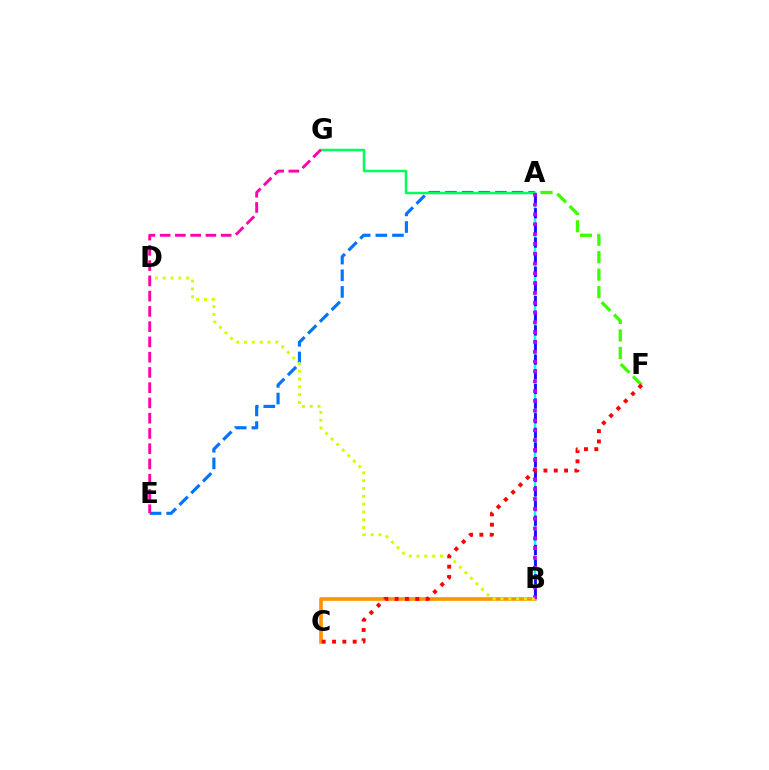{('A', 'F'): [{'color': '#3dff00', 'line_style': 'dashed', 'thickness': 2.37}], ('A', 'E'): [{'color': '#0074ff', 'line_style': 'dashed', 'thickness': 2.26}], ('A', 'B'): [{'color': '#00fff6', 'line_style': 'solid', 'thickness': 1.78}, {'color': '#2500ff', 'line_style': 'dashed', 'thickness': 1.99}, {'color': '#b900ff', 'line_style': 'dotted', 'thickness': 2.67}], ('B', 'C'): [{'color': '#ff9400', 'line_style': 'solid', 'thickness': 2.63}], ('A', 'G'): [{'color': '#00ff5c', 'line_style': 'solid', 'thickness': 1.8}], ('B', 'D'): [{'color': '#d1ff00', 'line_style': 'dotted', 'thickness': 2.12}], ('C', 'F'): [{'color': '#ff0000', 'line_style': 'dotted', 'thickness': 2.8}], ('E', 'G'): [{'color': '#ff00ac', 'line_style': 'dashed', 'thickness': 2.07}]}